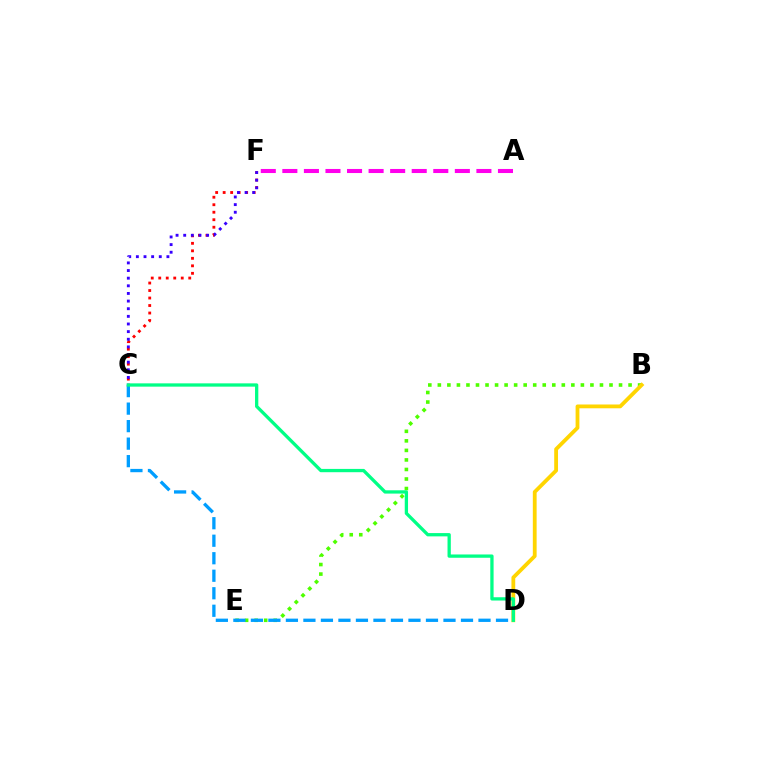{('B', 'E'): [{'color': '#4fff00', 'line_style': 'dotted', 'thickness': 2.59}], ('B', 'D'): [{'color': '#ffd500', 'line_style': 'solid', 'thickness': 2.74}], ('C', 'F'): [{'color': '#ff0000', 'line_style': 'dotted', 'thickness': 2.04}, {'color': '#3700ff', 'line_style': 'dotted', 'thickness': 2.07}], ('A', 'F'): [{'color': '#ff00ed', 'line_style': 'dashed', 'thickness': 2.93}], ('C', 'D'): [{'color': '#009eff', 'line_style': 'dashed', 'thickness': 2.38}, {'color': '#00ff86', 'line_style': 'solid', 'thickness': 2.37}]}